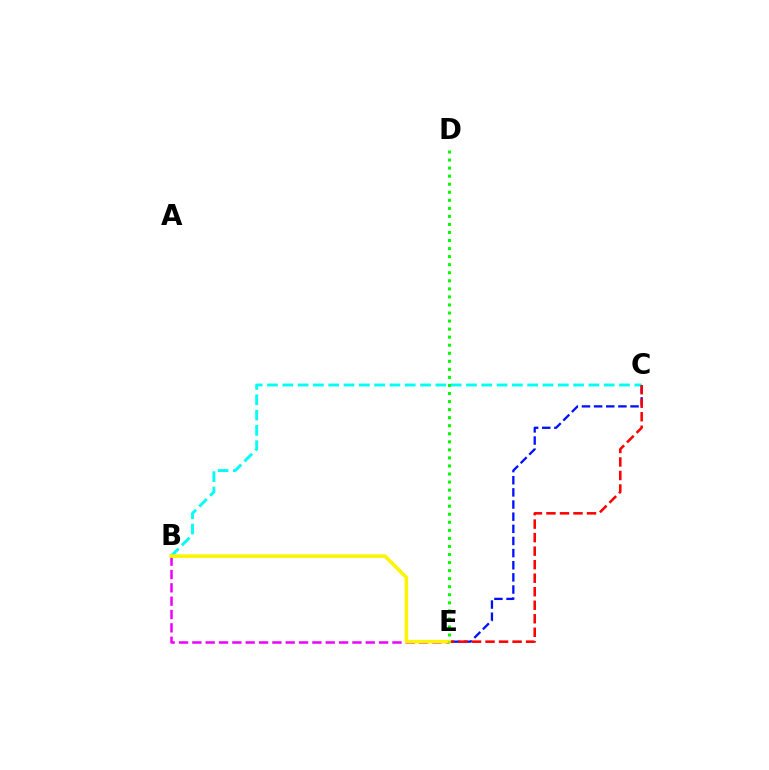{('C', 'E'): [{'color': '#0010ff', 'line_style': 'dashed', 'thickness': 1.65}, {'color': '#ff0000', 'line_style': 'dashed', 'thickness': 1.84}], ('B', 'E'): [{'color': '#ee00ff', 'line_style': 'dashed', 'thickness': 1.81}, {'color': '#fcf500', 'line_style': 'solid', 'thickness': 2.55}], ('B', 'C'): [{'color': '#00fff6', 'line_style': 'dashed', 'thickness': 2.08}], ('D', 'E'): [{'color': '#08ff00', 'line_style': 'dotted', 'thickness': 2.19}]}